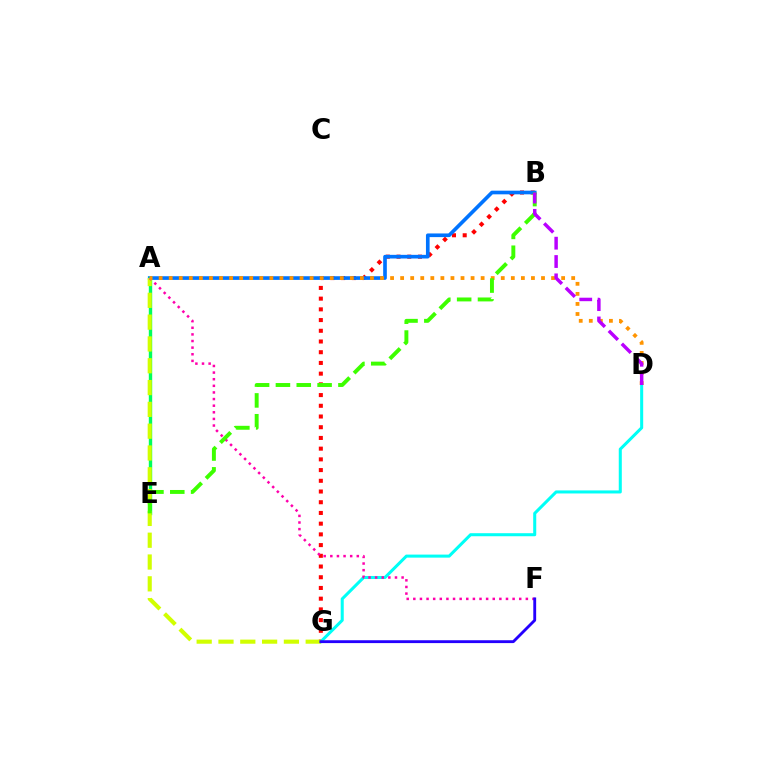{('B', 'G'): [{'color': '#ff0000', 'line_style': 'dotted', 'thickness': 2.91}], ('D', 'G'): [{'color': '#00fff6', 'line_style': 'solid', 'thickness': 2.19}], ('A', 'B'): [{'color': '#0074ff', 'line_style': 'solid', 'thickness': 2.63}], ('A', 'E'): [{'color': '#00ff5c', 'line_style': 'solid', 'thickness': 2.44}], ('A', 'G'): [{'color': '#d1ff00', 'line_style': 'dashed', 'thickness': 2.96}], ('A', 'F'): [{'color': '#ff00ac', 'line_style': 'dotted', 'thickness': 1.8}], ('A', 'D'): [{'color': '#ff9400', 'line_style': 'dotted', 'thickness': 2.73}], ('F', 'G'): [{'color': '#2500ff', 'line_style': 'solid', 'thickness': 2.06}], ('B', 'E'): [{'color': '#3dff00', 'line_style': 'dashed', 'thickness': 2.83}], ('B', 'D'): [{'color': '#b900ff', 'line_style': 'dashed', 'thickness': 2.49}]}